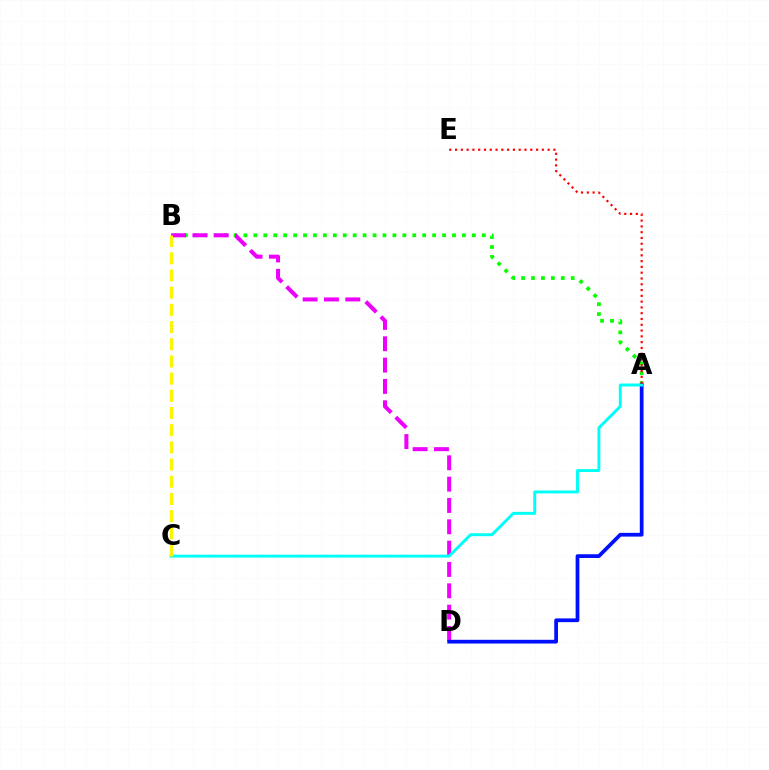{('A', 'B'): [{'color': '#08ff00', 'line_style': 'dotted', 'thickness': 2.7}], ('B', 'D'): [{'color': '#ee00ff', 'line_style': 'dashed', 'thickness': 2.9}], ('A', 'D'): [{'color': '#0010ff', 'line_style': 'solid', 'thickness': 2.69}], ('A', 'C'): [{'color': '#00fff6', 'line_style': 'solid', 'thickness': 2.12}], ('B', 'C'): [{'color': '#fcf500', 'line_style': 'dashed', 'thickness': 2.34}], ('A', 'E'): [{'color': '#ff0000', 'line_style': 'dotted', 'thickness': 1.57}]}